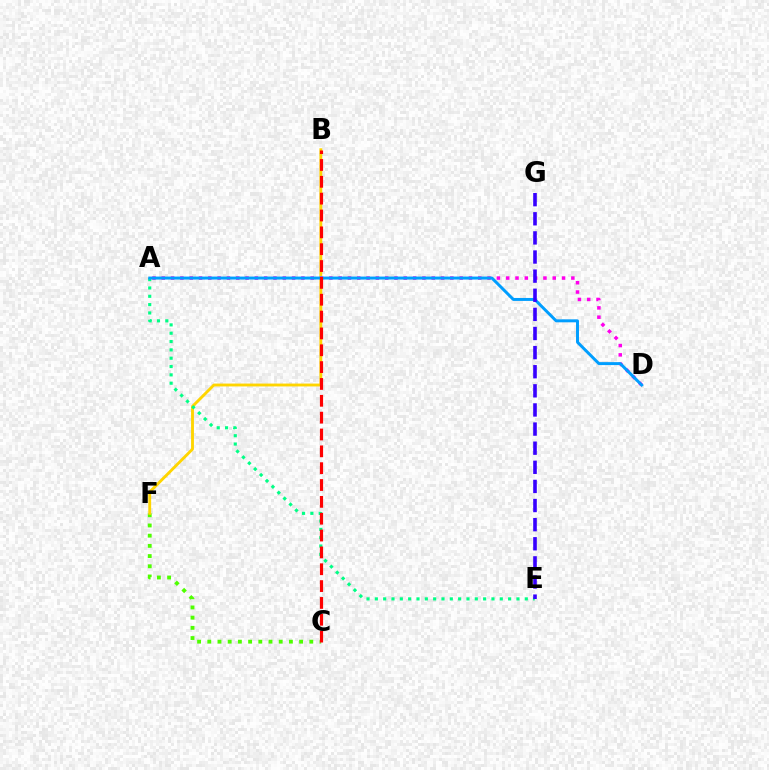{('C', 'F'): [{'color': '#4fff00', 'line_style': 'dotted', 'thickness': 2.77}], ('B', 'F'): [{'color': '#ffd500', 'line_style': 'solid', 'thickness': 2.07}], ('A', 'D'): [{'color': '#ff00ed', 'line_style': 'dotted', 'thickness': 2.53}, {'color': '#009eff', 'line_style': 'solid', 'thickness': 2.13}], ('A', 'E'): [{'color': '#00ff86', 'line_style': 'dotted', 'thickness': 2.26}], ('B', 'C'): [{'color': '#ff0000', 'line_style': 'dashed', 'thickness': 2.29}], ('E', 'G'): [{'color': '#3700ff', 'line_style': 'dashed', 'thickness': 2.6}]}